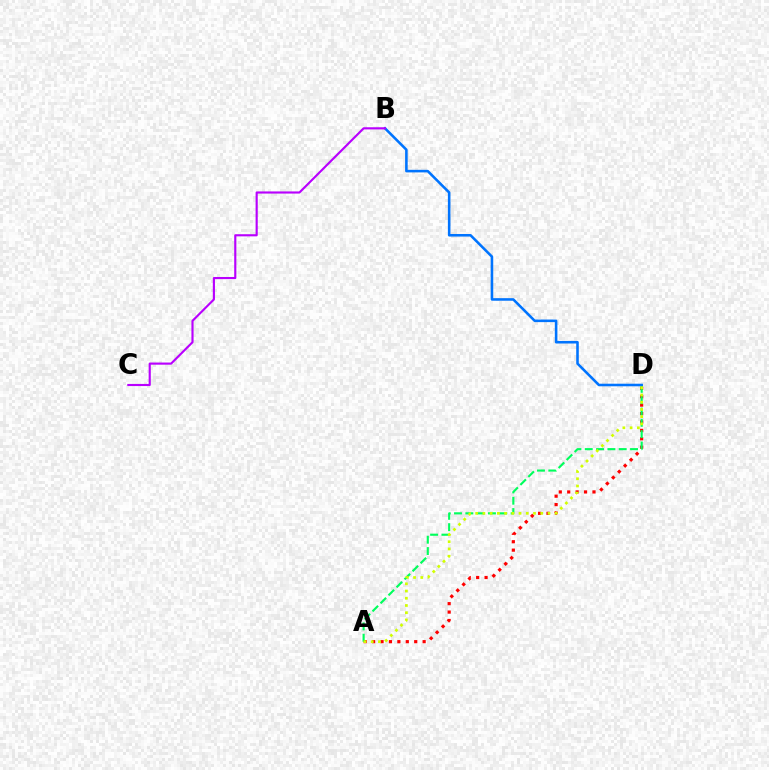{('A', 'D'): [{'color': '#ff0000', 'line_style': 'dotted', 'thickness': 2.29}, {'color': '#00ff5c', 'line_style': 'dashed', 'thickness': 1.54}, {'color': '#d1ff00', 'line_style': 'dotted', 'thickness': 1.96}], ('B', 'D'): [{'color': '#0074ff', 'line_style': 'solid', 'thickness': 1.85}], ('B', 'C'): [{'color': '#b900ff', 'line_style': 'solid', 'thickness': 1.54}]}